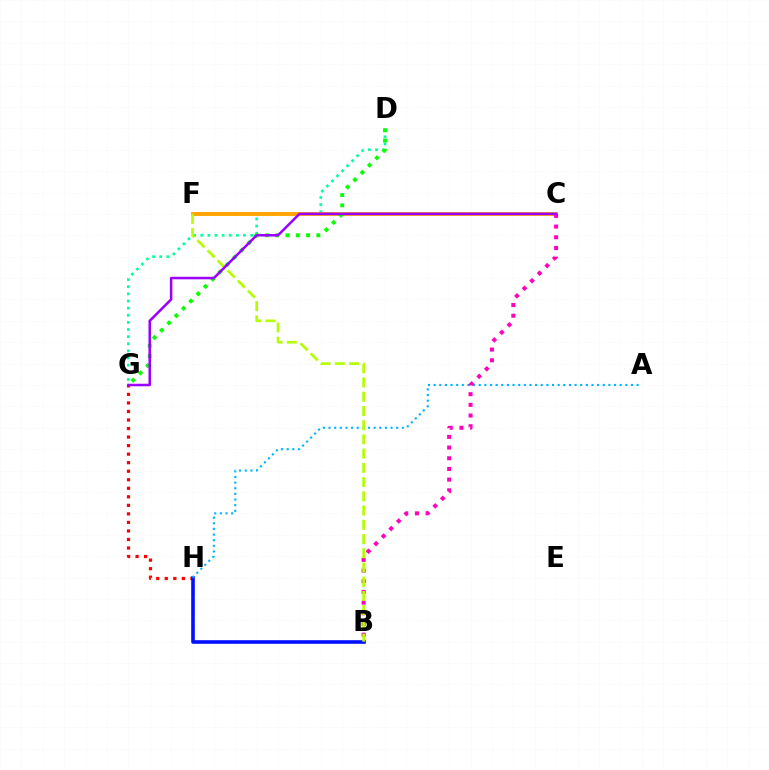{('G', 'H'): [{'color': '#ff0000', 'line_style': 'dotted', 'thickness': 2.32}], ('D', 'G'): [{'color': '#00ff9d', 'line_style': 'dotted', 'thickness': 1.94}, {'color': '#08ff00', 'line_style': 'dotted', 'thickness': 2.8}], ('B', 'H'): [{'color': '#0010ff', 'line_style': 'solid', 'thickness': 2.6}], ('C', 'F'): [{'color': '#ffa500', 'line_style': 'solid', 'thickness': 2.8}], ('A', 'H'): [{'color': '#00b5ff', 'line_style': 'dotted', 'thickness': 1.53}], ('B', 'C'): [{'color': '#ff00bd', 'line_style': 'dotted', 'thickness': 2.9}], ('B', 'F'): [{'color': '#b3ff00', 'line_style': 'dashed', 'thickness': 1.93}], ('C', 'G'): [{'color': '#9b00ff', 'line_style': 'solid', 'thickness': 1.82}]}